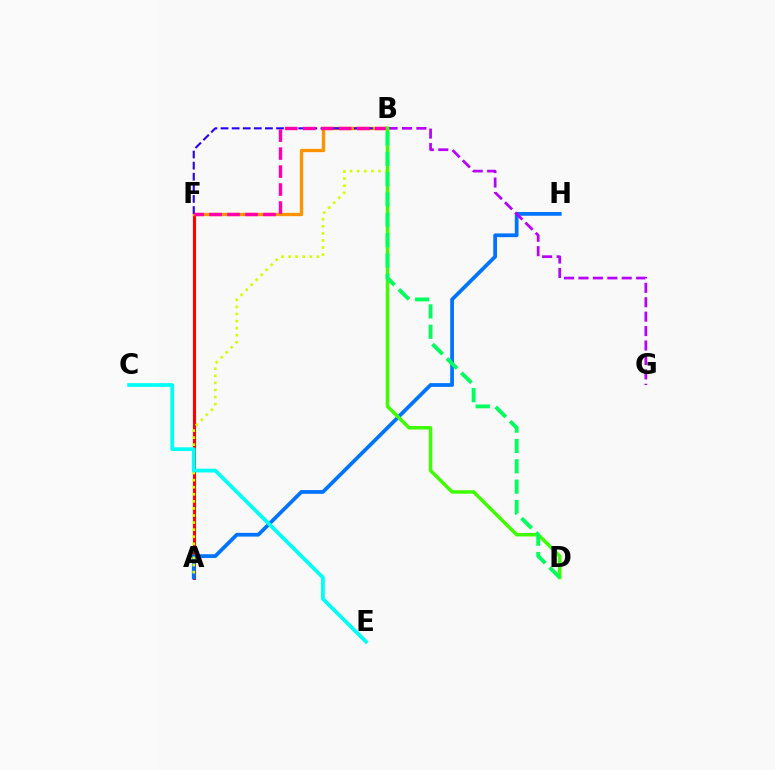{('A', 'F'): [{'color': '#ff0000', 'line_style': 'solid', 'thickness': 2.25}], ('B', 'F'): [{'color': '#ff9400', 'line_style': 'solid', 'thickness': 2.38}, {'color': '#2500ff', 'line_style': 'dashed', 'thickness': 1.51}, {'color': '#ff00ac', 'line_style': 'dashed', 'thickness': 2.44}], ('A', 'H'): [{'color': '#0074ff', 'line_style': 'solid', 'thickness': 2.7}], ('B', 'G'): [{'color': '#b900ff', 'line_style': 'dashed', 'thickness': 1.96}], ('A', 'B'): [{'color': '#d1ff00', 'line_style': 'dotted', 'thickness': 1.92}], ('B', 'D'): [{'color': '#3dff00', 'line_style': 'solid', 'thickness': 2.5}, {'color': '#00ff5c', 'line_style': 'dashed', 'thickness': 2.76}], ('C', 'E'): [{'color': '#00fff6', 'line_style': 'solid', 'thickness': 2.69}]}